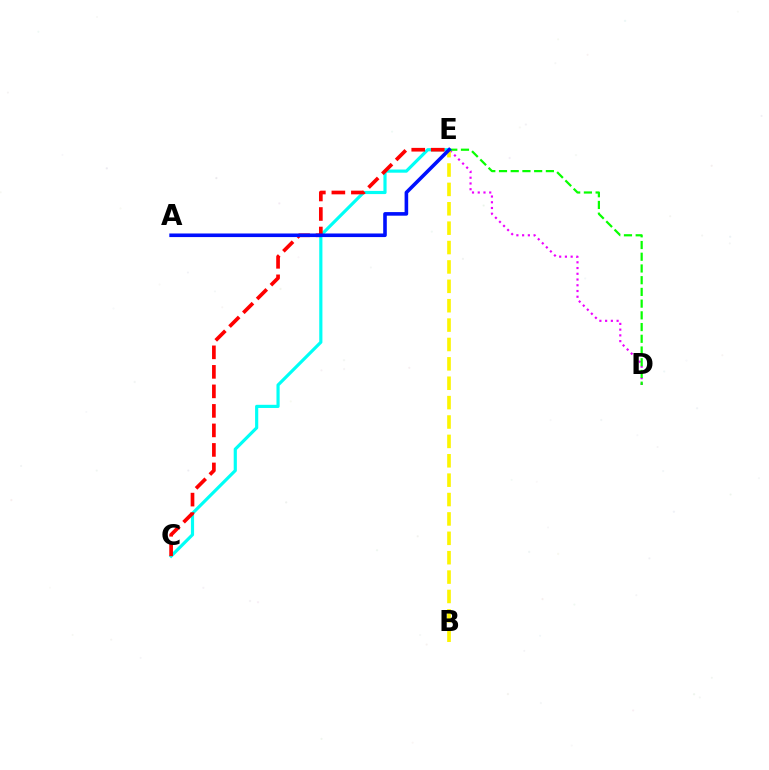{('C', 'E'): [{'color': '#00fff6', 'line_style': 'solid', 'thickness': 2.28}, {'color': '#ff0000', 'line_style': 'dashed', 'thickness': 2.65}], ('D', 'E'): [{'color': '#ee00ff', 'line_style': 'dotted', 'thickness': 1.56}, {'color': '#08ff00', 'line_style': 'dashed', 'thickness': 1.59}], ('B', 'E'): [{'color': '#fcf500', 'line_style': 'dashed', 'thickness': 2.63}], ('A', 'E'): [{'color': '#0010ff', 'line_style': 'solid', 'thickness': 2.59}]}